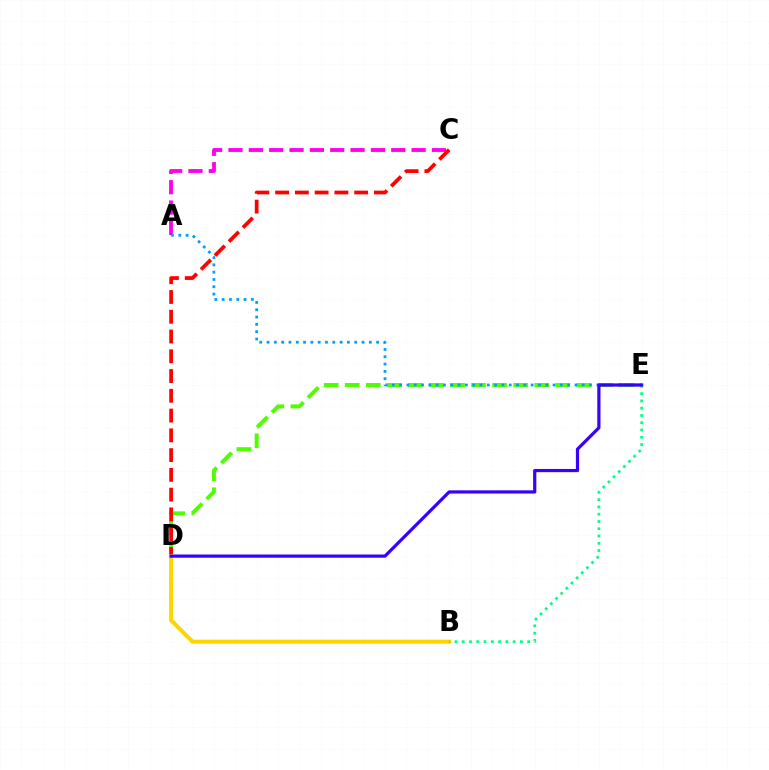{('D', 'E'): [{'color': '#4fff00', 'line_style': 'dashed', 'thickness': 2.86}, {'color': '#3700ff', 'line_style': 'solid', 'thickness': 2.31}], ('A', 'C'): [{'color': '#ff00ed', 'line_style': 'dashed', 'thickness': 2.76}], ('A', 'E'): [{'color': '#009eff', 'line_style': 'dotted', 'thickness': 1.99}], ('C', 'D'): [{'color': '#ff0000', 'line_style': 'dashed', 'thickness': 2.69}], ('B', 'D'): [{'color': '#ffd500', 'line_style': 'solid', 'thickness': 2.9}], ('B', 'E'): [{'color': '#00ff86', 'line_style': 'dotted', 'thickness': 1.98}]}